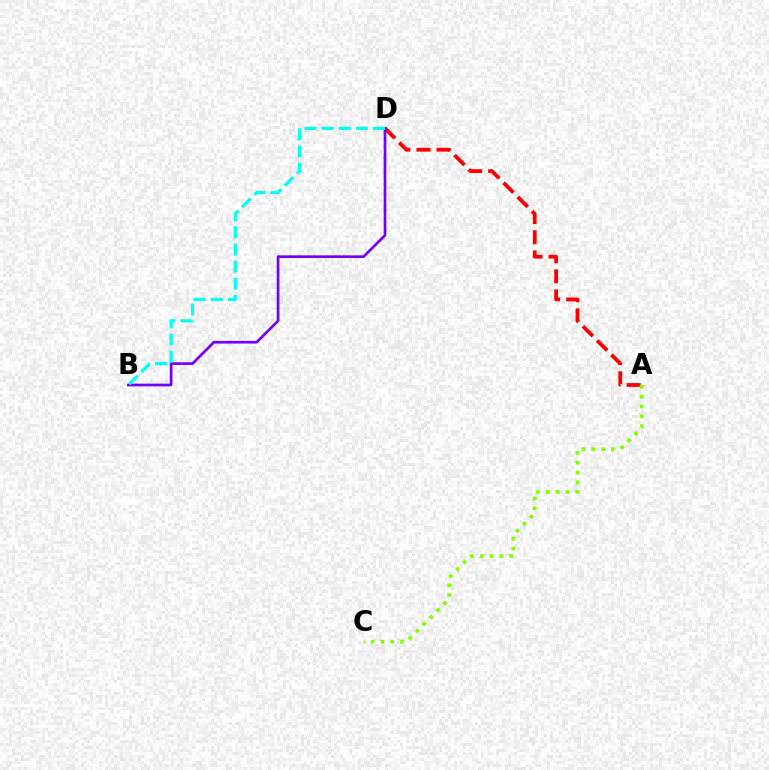{('A', 'D'): [{'color': '#ff0000', 'line_style': 'dashed', 'thickness': 2.74}], ('A', 'C'): [{'color': '#84ff00', 'line_style': 'dotted', 'thickness': 2.67}], ('B', 'D'): [{'color': '#7200ff', 'line_style': 'solid', 'thickness': 1.93}, {'color': '#00fff6', 'line_style': 'dashed', 'thickness': 2.33}]}